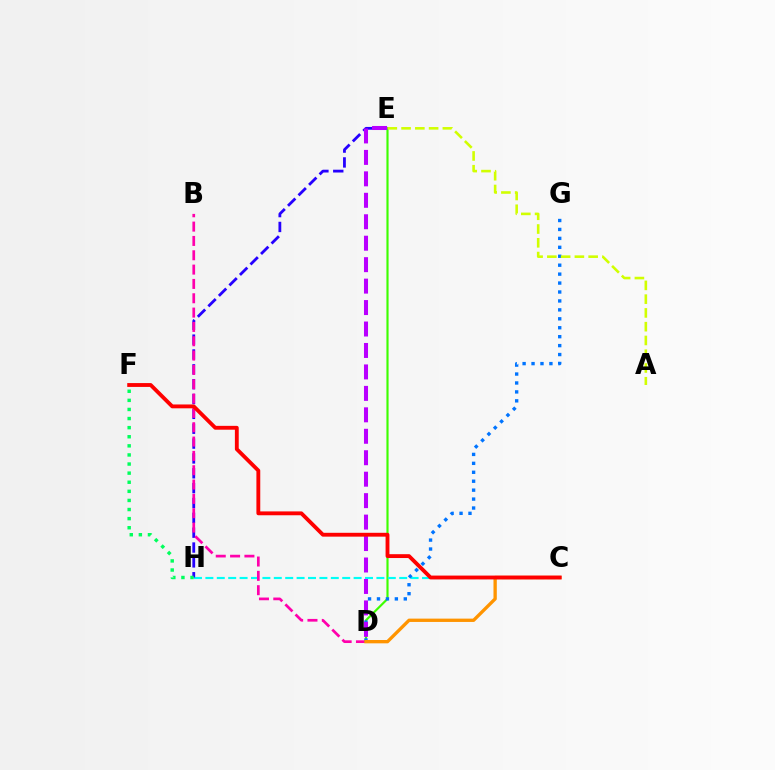{('D', 'E'): [{'color': '#3dff00', 'line_style': 'solid', 'thickness': 1.55}, {'color': '#b900ff', 'line_style': 'dashed', 'thickness': 2.91}], ('C', 'H'): [{'color': '#00fff6', 'line_style': 'dashed', 'thickness': 1.55}], ('E', 'H'): [{'color': '#2500ff', 'line_style': 'dashed', 'thickness': 2.02}], ('B', 'D'): [{'color': '#ff00ac', 'line_style': 'dashed', 'thickness': 1.95}], ('D', 'G'): [{'color': '#0074ff', 'line_style': 'dotted', 'thickness': 2.43}], ('C', 'D'): [{'color': '#ff9400', 'line_style': 'solid', 'thickness': 2.39}], ('A', 'E'): [{'color': '#d1ff00', 'line_style': 'dashed', 'thickness': 1.87}], ('F', 'H'): [{'color': '#00ff5c', 'line_style': 'dotted', 'thickness': 2.47}], ('C', 'F'): [{'color': '#ff0000', 'line_style': 'solid', 'thickness': 2.77}]}